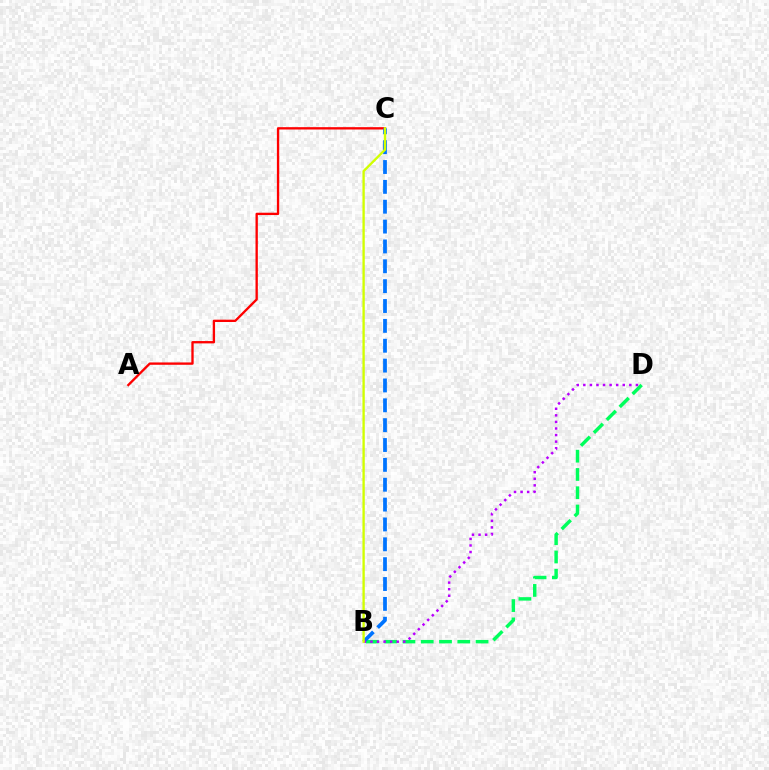{('A', 'C'): [{'color': '#ff0000', 'line_style': 'solid', 'thickness': 1.68}], ('B', 'D'): [{'color': '#00ff5c', 'line_style': 'dashed', 'thickness': 2.48}, {'color': '#b900ff', 'line_style': 'dotted', 'thickness': 1.79}], ('B', 'C'): [{'color': '#0074ff', 'line_style': 'dashed', 'thickness': 2.7}, {'color': '#d1ff00', 'line_style': 'solid', 'thickness': 1.69}]}